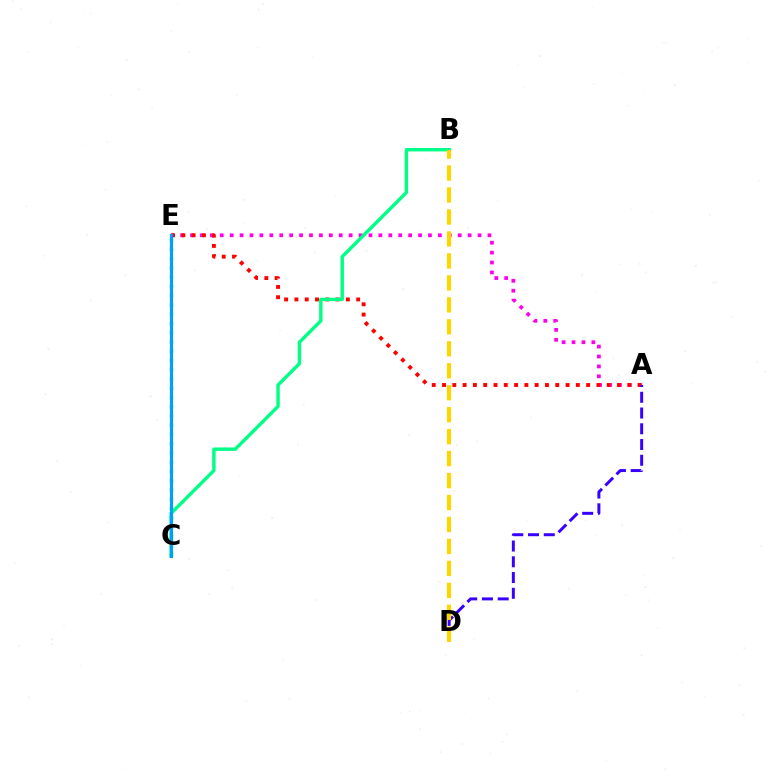{('C', 'E'): [{'color': '#4fff00', 'line_style': 'dotted', 'thickness': 2.51}, {'color': '#009eff', 'line_style': 'solid', 'thickness': 2.29}], ('A', 'E'): [{'color': '#ff00ed', 'line_style': 'dotted', 'thickness': 2.69}, {'color': '#ff0000', 'line_style': 'dotted', 'thickness': 2.8}], ('B', 'C'): [{'color': '#00ff86', 'line_style': 'solid', 'thickness': 2.45}], ('A', 'D'): [{'color': '#3700ff', 'line_style': 'dashed', 'thickness': 2.14}], ('B', 'D'): [{'color': '#ffd500', 'line_style': 'dashed', 'thickness': 2.98}]}